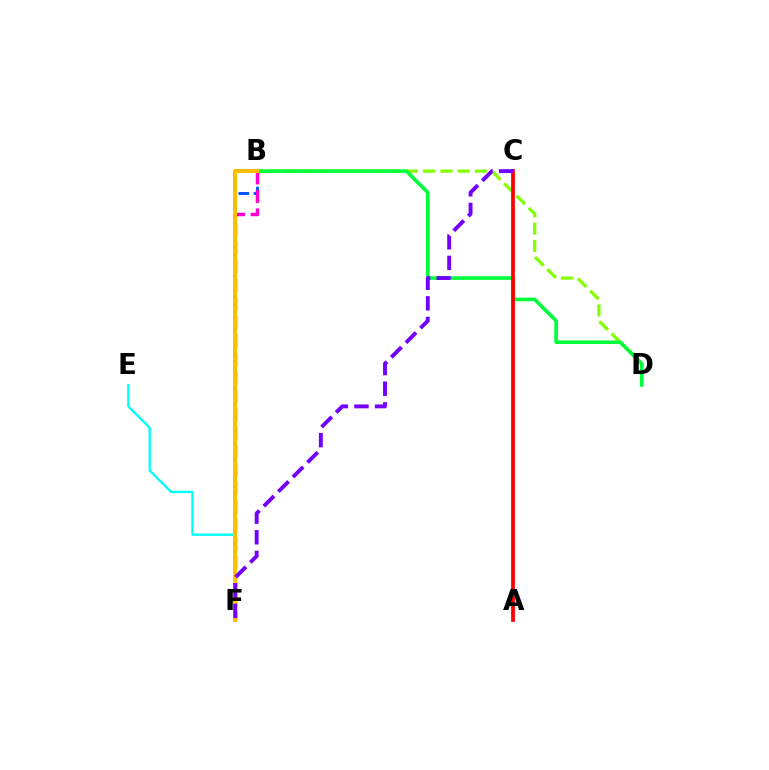{('B', 'D'): [{'color': '#84ff00', 'line_style': 'dashed', 'thickness': 2.35}, {'color': '#00ff39', 'line_style': 'solid', 'thickness': 2.59}], ('B', 'F'): [{'color': '#004bff', 'line_style': 'dashed', 'thickness': 2.07}, {'color': '#ff00cf', 'line_style': 'dashed', 'thickness': 2.51}, {'color': '#ffbd00', 'line_style': 'solid', 'thickness': 2.89}], ('E', 'F'): [{'color': '#00fff6', 'line_style': 'solid', 'thickness': 1.7}], ('A', 'C'): [{'color': '#ff0000', 'line_style': 'solid', 'thickness': 2.71}], ('C', 'F'): [{'color': '#7200ff', 'line_style': 'dashed', 'thickness': 2.8}]}